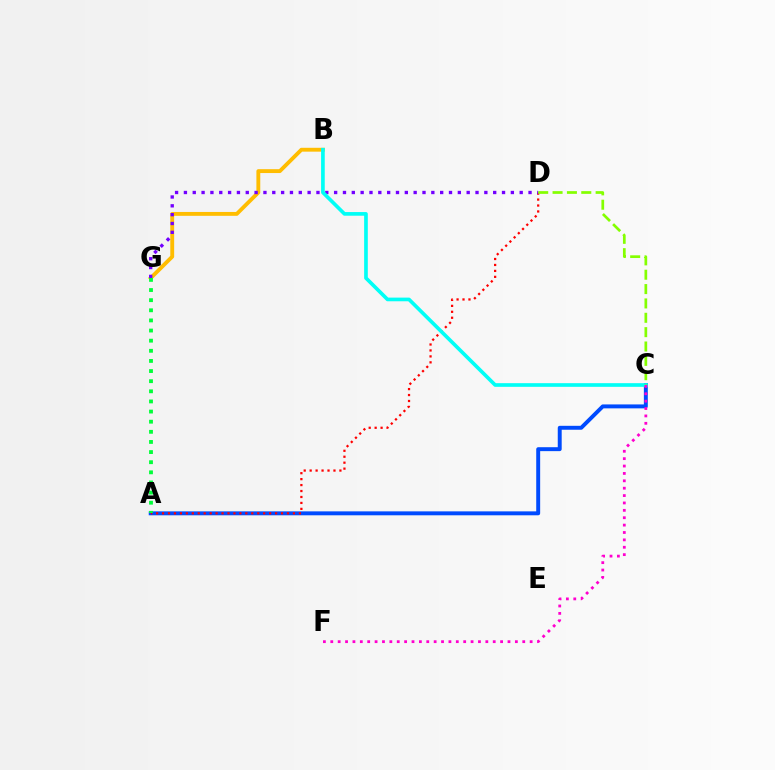{('B', 'G'): [{'color': '#ffbd00', 'line_style': 'solid', 'thickness': 2.78}], ('A', 'C'): [{'color': '#004bff', 'line_style': 'solid', 'thickness': 2.83}], ('A', 'D'): [{'color': '#ff0000', 'line_style': 'dotted', 'thickness': 1.62}], ('D', 'G'): [{'color': '#7200ff', 'line_style': 'dotted', 'thickness': 2.4}], ('A', 'G'): [{'color': '#00ff39', 'line_style': 'dotted', 'thickness': 2.75}], ('B', 'C'): [{'color': '#00fff6', 'line_style': 'solid', 'thickness': 2.64}], ('C', 'F'): [{'color': '#ff00cf', 'line_style': 'dotted', 'thickness': 2.01}], ('C', 'D'): [{'color': '#84ff00', 'line_style': 'dashed', 'thickness': 1.95}]}